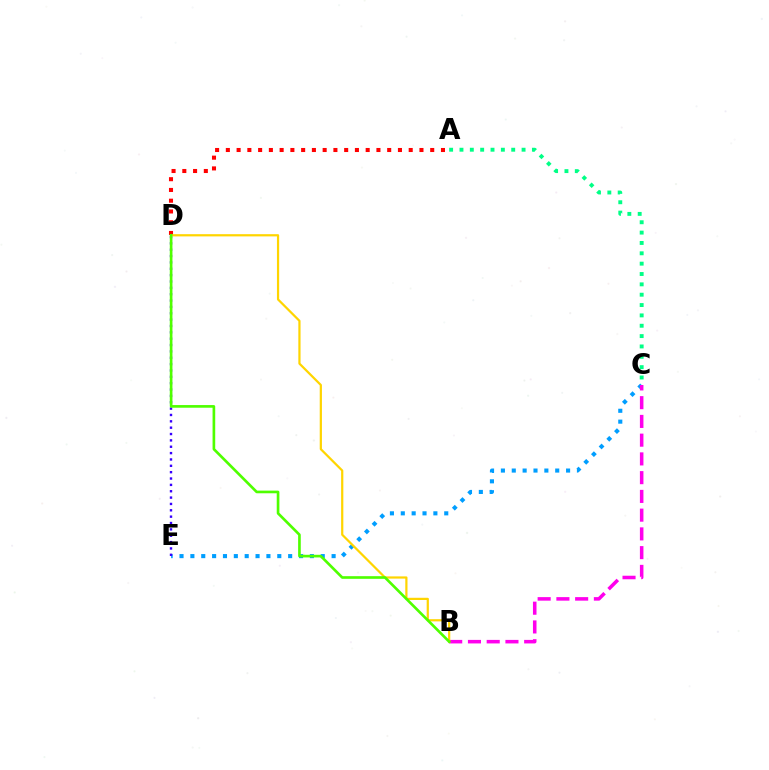{('A', 'C'): [{'color': '#00ff86', 'line_style': 'dotted', 'thickness': 2.81}], ('C', 'E'): [{'color': '#009eff', 'line_style': 'dotted', 'thickness': 2.95}], ('D', 'E'): [{'color': '#3700ff', 'line_style': 'dotted', 'thickness': 1.73}], ('A', 'D'): [{'color': '#ff0000', 'line_style': 'dotted', 'thickness': 2.92}], ('B', 'C'): [{'color': '#ff00ed', 'line_style': 'dashed', 'thickness': 2.55}], ('B', 'D'): [{'color': '#ffd500', 'line_style': 'solid', 'thickness': 1.6}, {'color': '#4fff00', 'line_style': 'solid', 'thickness': 1.91}]}